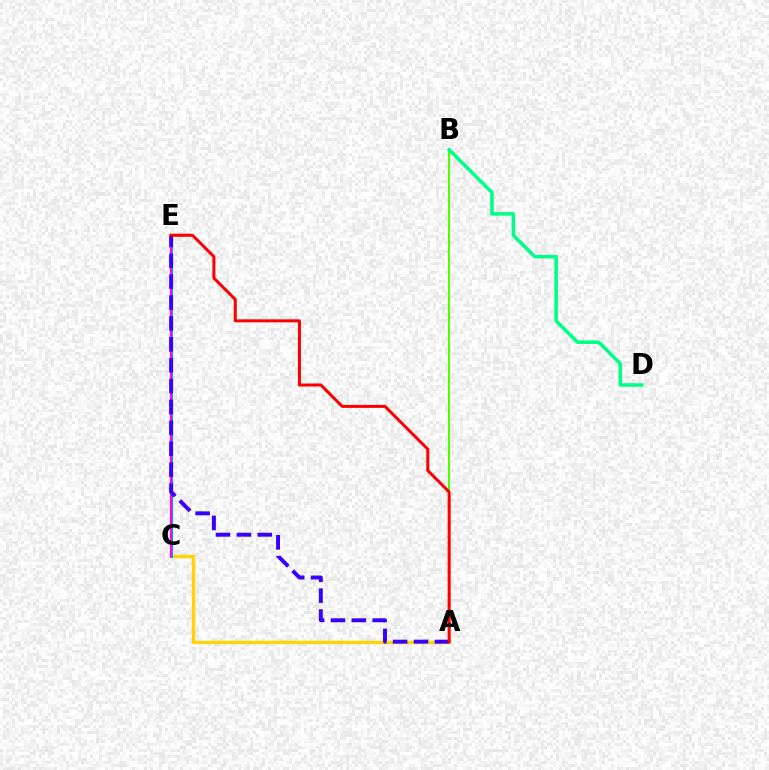{('A', 'C'): [{'color': '#ffd500', 'line_style': 'solid', 'thickness': 2.38}], ('A', 'B'): [{'color': '#4fff00', 'line_style': 'solid', 'thickness': 1.5}], ('C', 'E'): [{'color': '#009eff', 'line_style': 'solid', 'thickness': 2.21}, {'color': '#ff00ed', 'line_style': 'solid', 'thickness': 1.51}], ('A', 'E'): [{'color': '#3700ff', 'line_style': 'dashed', 'thickness': 2.84}, {'color': '#ff0000', 'line_style': 'solid', 'thickness': 2.17}], ('B', 'D'): [{'color': '#00ff86', 'line_style': 'solid', 'thickness': 2.56}]}